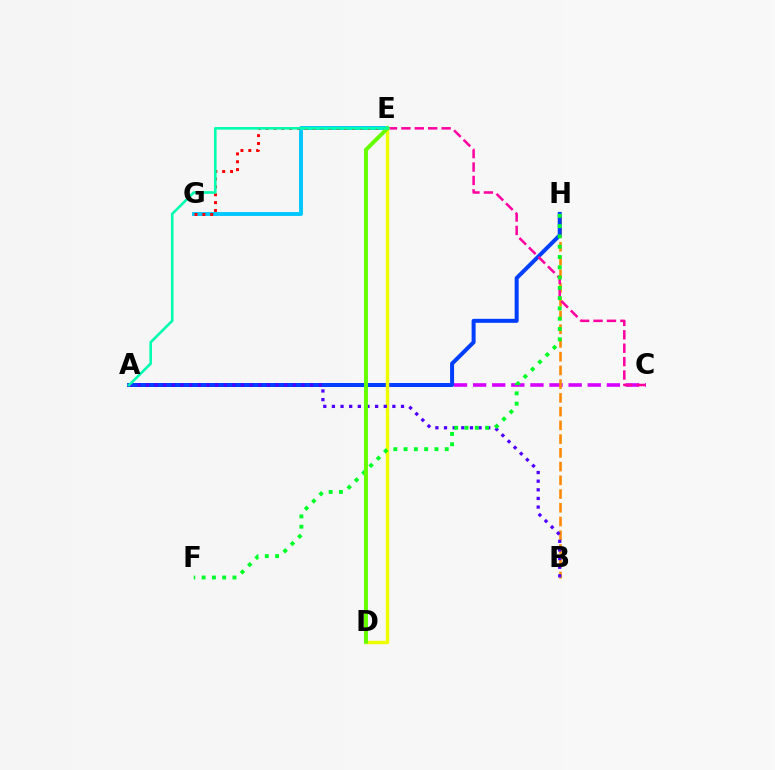{('A', 'C'): [{'color': '#d600ff', 'line_style': 'dashed', 'thickness': 2.6}], ('B', 'H'): [{'color': '#ff8800', 'line_style': 'dashed', 'thickness': 1.87}], ('E', 'G'): [{'color': '#00c7ff', 'line_style': 'solid', 'thickness': 2.8}, {'color': '#ff0000', 'line_style': 'dotted', 'thickness': 2.13}], ('A', 'H'): [{'color': '#003fff', 'line_style': 'solid', 'thickness': 2.88}], ('D', 'E'): [{'color': '#eeff00', 'line_style': 'solid', 'thickness': 2.49}, {'color': '#66ff00', 'line_style': 'solid', 'thickness': 2.84}], ('C', 'E'): [{'color': '#ff00a0', 'line_style': 'dashed', 'thickness': 1.82}], ('A', 'B'): [{'color': '#4f00ff', 'line_style': 'dotted', 'thickness': 2.35}], ('F', 'H'): [{'color': '#00ff27', 'line_style': 'dotted', 'thickness': 2.79}], ('A', 'E'): [{'color': '#00ffaf', 'line_style': 'solid', 'thickness': 1.89}]}